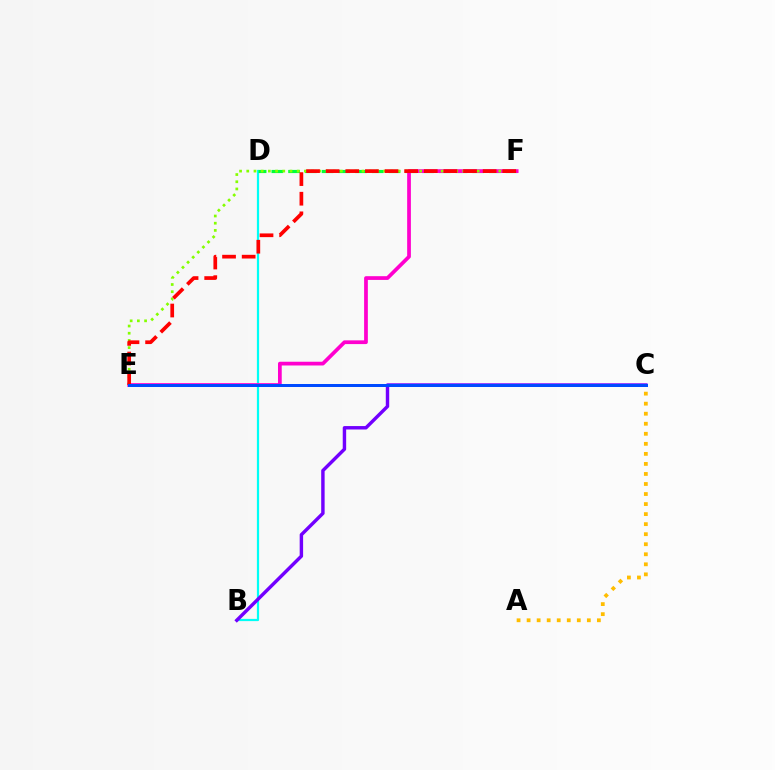{('B', 'D'): [{'color': '#00fff6', 'line_style': 'solid', 'thickness': 1.6}], ('D', 'F'): [{'color': '#00ff39', 'line_style': 'dashed', 'thickness': 2.27}], ('A', 'C'): [{'color': '#ffbd00', 'line_style': 'dotted', 'thickness': 2.73}], ('E', 'F'): [{'color': '#ff00cf', 'line_style': 'solid', 'thickness': 2.69}, {'color': '#84ff00', 'line_style': 'dotted', 'thickness': 1.96}, {'color': '#ff0000', 'line_style': 'dashed', 'thickness': 2.67}], ('B', 'C'): [{'color': '#7200ff', 'line_style': 'solid', 'thickness': 2.47}], ('C', 'E'): [{'color': '#004bff', 'line_style': 'solid', 'thickness': 2.16}]}